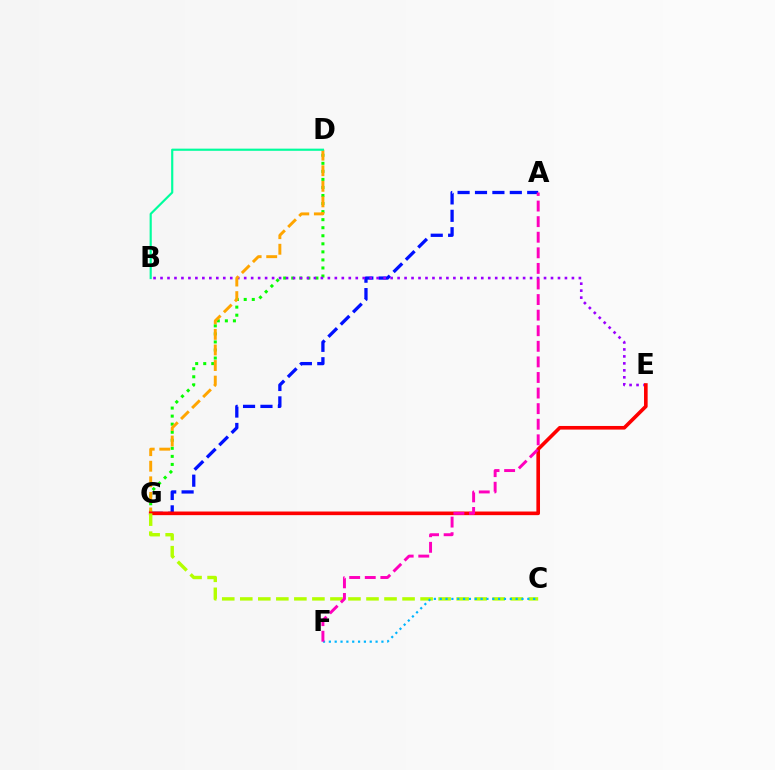{('A', 'G'): [{'color': '#0010ff', 'line_style': 'dashed', 'thickness': 2.36}], ('D', 'G'): [{'color': '#08ff00', 'line_style': 'dotted', 'thickness': 2.19}, {'color': '#ffa500', 'line_style': 'dashed', 'thickness': 2.12}], ('B', 'E'): [{'color': '#9b00ff', 'line_style': 'dotted', 'thickness': 1.89}], ('E', 'G'): [{'color': '#ff0000', 'line_style': 'solid', 'thickness': 2.61}], ('C', 'G'): [{'color': '#b3ff00', 'line_style': 'dashed', 'thickness': 2.45}], ('C', 'F'): [{'color': '#00b5ff', 'line_style': 'dotted', 'thickness': 1.59}], ('B', 'D'): [{'color': '#00ff9d', 'line_style': 'solid', 'thickness': 1.56}], ('A', 'F'): [{'color': '#ff00bd', 'line_style': 'dashed', 'thickness': 2.12}]}